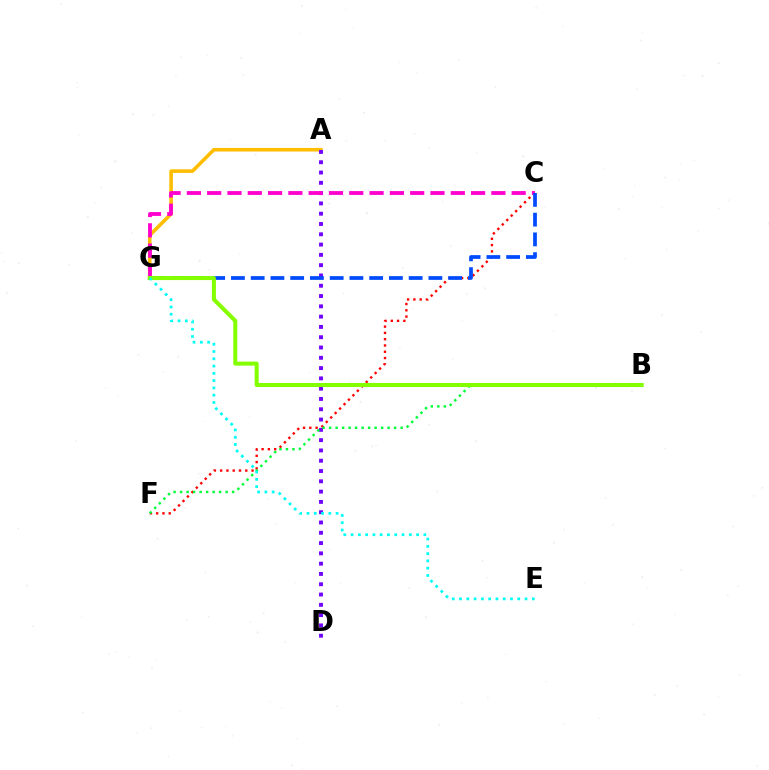{('A', 'G'): [{'color': '#ffbd00', 'line_style': 'solid', 'thickness': 2.58}], ('C', 'F'): [{'color': '#ff0000', 'line_style': 'dotted', 'thickness': 1.71}], ('A', 'D'): [{'color': '#7200ff', 'line_style': 'dotted', 'thickness': 2.8}], ('C', 'G'): [{'color': '#ff00cf', 'line_style': 'dashed', 'thickness': 2.76}, {'color': '#004bff', 'line_style': 'dashed', 'thickness': 2.68}], ('B', 'F'): [{'color': '#00ff39', 'line_style': 'dotted', 'thickness': 1.77}], ('B', 'G'): [{'color': '#84ff00', 'line_style': 'solid', 'thickness': 2.91}], ('E', 'G'): [{'color': '#00fff6', 'line_style': 'dotted', 'thickness': 1.98}]}